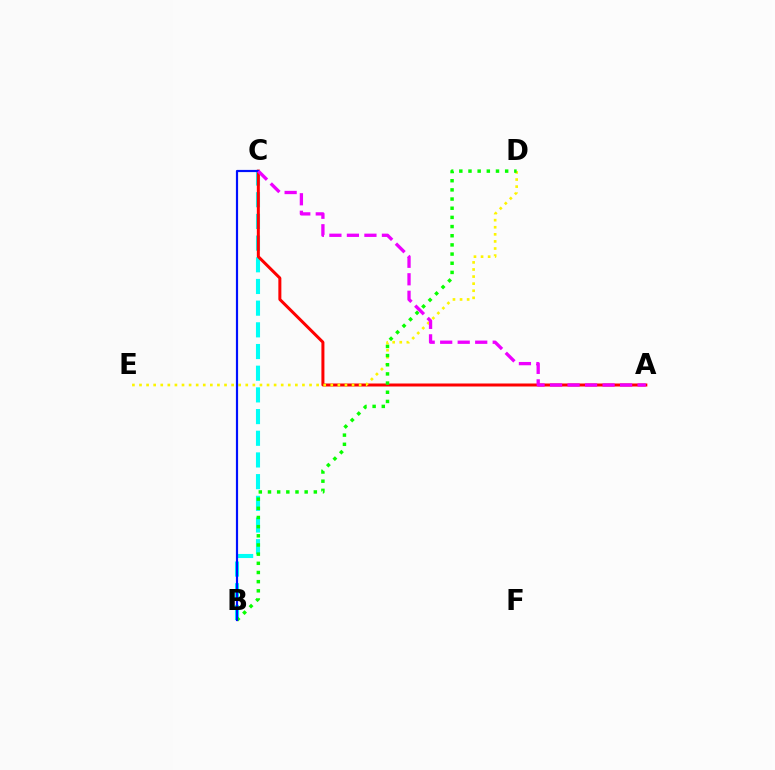{('B', 'C'): [{'color': '#00fff6', 'line_style': 'dashed', 'thickness': 2.95}, {'color': '#0010ff', 'line_style': 'solid', 'thickness': 1.58}], ('A', 'C'): [{'color': '#ff0000', 'line_style': 'solid', 'thickness': 2.16}, {'color': '#ee00ff', 'line_style': 'dashed', 'thickness': 2.38}], ('D', 'E'): [{'color': '#fcf500', 'line_style': 'dotted', 'thickness': 1.92}], ('B', 'D'): [{'color': '#08ff00', 'line_style': 'dotted', 'thickness': 2.49}]}